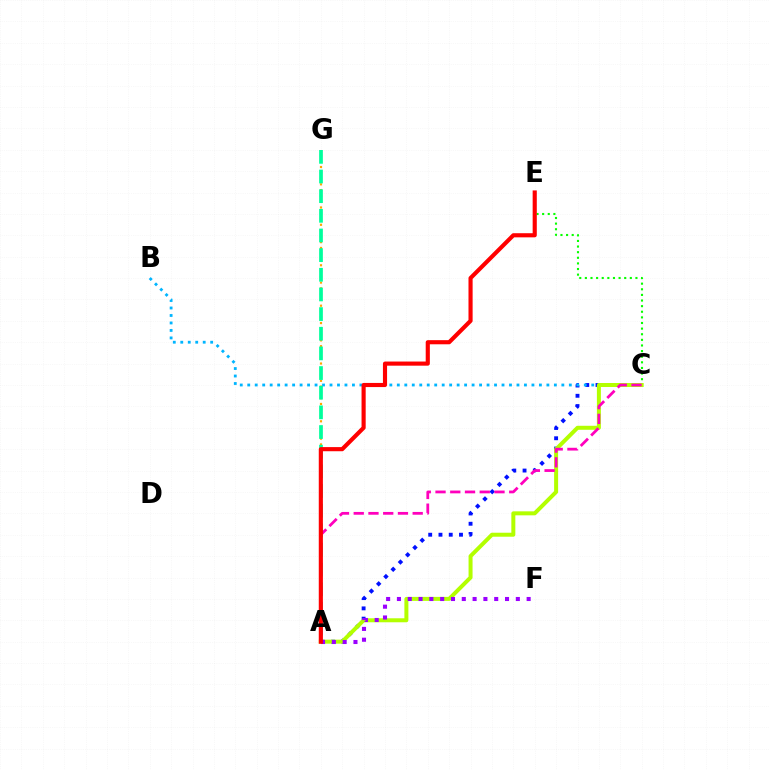{('A', 'C'): [{'color': '#0010ff', 'line_style': 'dotted', 'thickness': 2.79}, {'color': '#b3ff00', 'line_style': 'solid', 'thickness': 2.88}, {'color': '#ff00bd', 'line_style': 'dashed', 'thickness': 2.0}], ('B', 'C'): [{'color': '#00b5ff', 'line_style': 'dotted', 'thickness': 2.03}], ('C', 'E'): [{'color': '#08ff00', 'line_style': 'dotted', 'thickness': 1.53}], ('A', 'G'): [{'color': '#ffa500', 'line_style': 'dotted', 'thickness': 1.57}, {'color': '#00ff9d', 'line_style': 'dashed', 'thickness': 2.67}], ('A', 'F'): [{'color': '#9b00ff', 'line_style': 'dotted', 'thickness': 2.94}], ('A', 'E'): [{'color': '#ff0000', 'line_style': 'solid', 'thickness': 2.98}]}